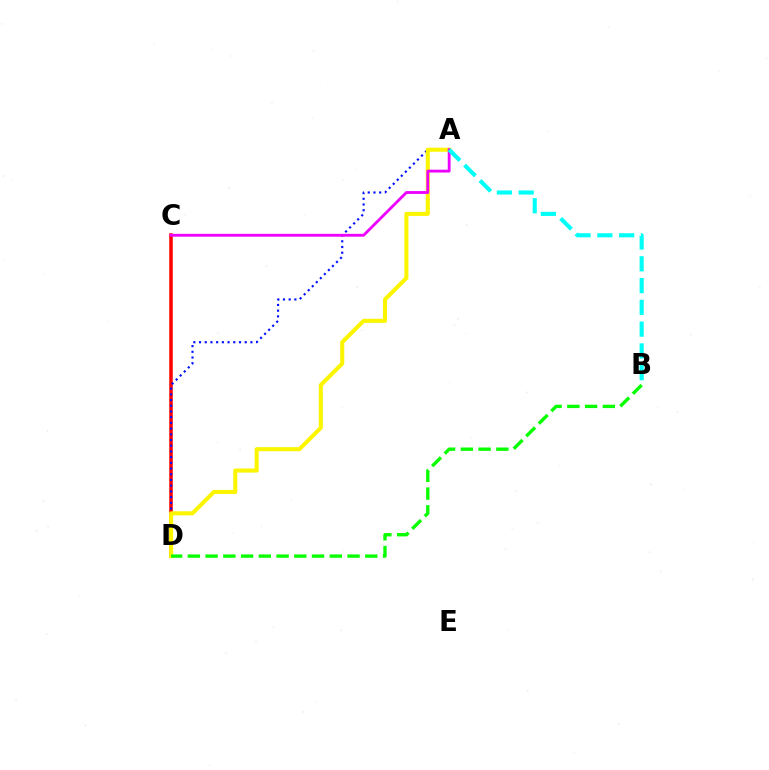{('C', 'D'): [{'color': '#ff0000', 'line_style': 'solid', 'thickness': 2.52}], ('A', 'D'): [{'color': '#0010ff', 'line_style': 'dotted', 'thickness': 1.55}, {'color': '#fcf500', 'line_style': 'solid', 'thickness': 2.92}], ('B', 'D'): [{'color': '#08ff00', 'line_style': 'dashed', 'thickness': 2.41}], ('A', 'C'): [{'color': '#ee00ff', 'line_style': 'solid', 'thickness': 2.04}], ('A', 'B'): [{'color': '#00fff6', 'line_style': 'dashed', 'thickness': 2.96}]}